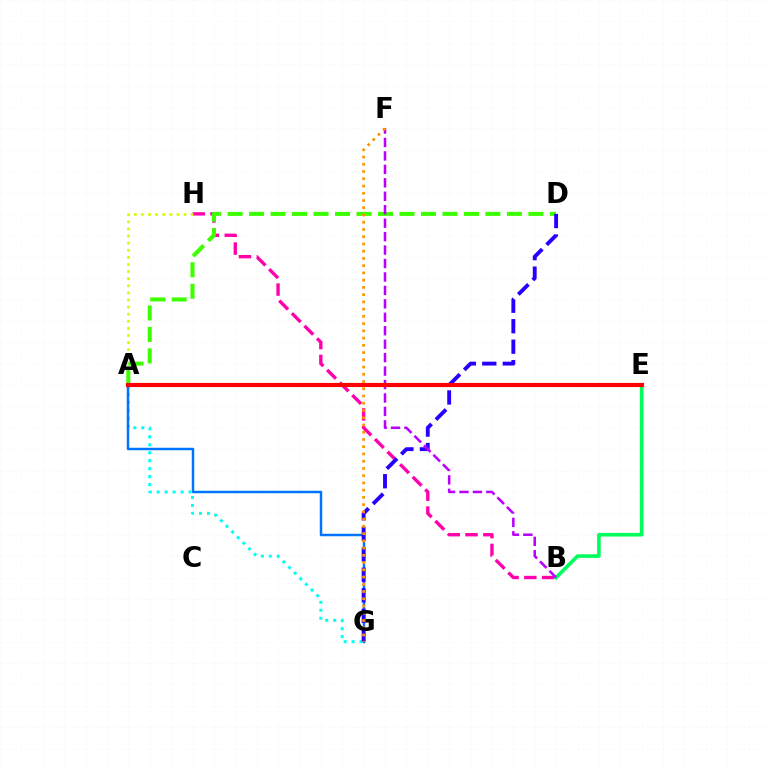{('B', 'H'): [{'color': '#ff00ac', 'line_style': 'dashed', 'thickness': 2.42}], ('B', 'E'): [{'color': '#00ff5c', 'line_style': 'solid', 'thickness': 2.62}], ('A', 'H'): [{'color': '#d1ff00', 'line_style': 'dotted', 'thickness': 1.93}], ('A', 'G'): [{'color': '#00fff6', 'line_style': 'dotted', 'thickness': 2.16}, {'color': '#0074ff', 'line_style': 'solid', 'thickness': 1.79}], ('A', 'D'): [{'color': '#3dff00', 'line_style': 'dashed', 'thickness': 2.92}], ('D', 'G'): [{'color': '#2500ff', 'line_style': 'dashed', 'thickness': 2.78}], ('B', 'F'): [{'color': '#b900ff', 'line_style': 'dashed', 'thickness': 1.83}], ('F', 'G'): [{'color': '#ff9400', 'line_style': 'dotted', 'thickness': 1.97}], ('A', 'E'): [{'color': '#ff0000', 'line_style': 'solid', 'thickness': 2.97}]}